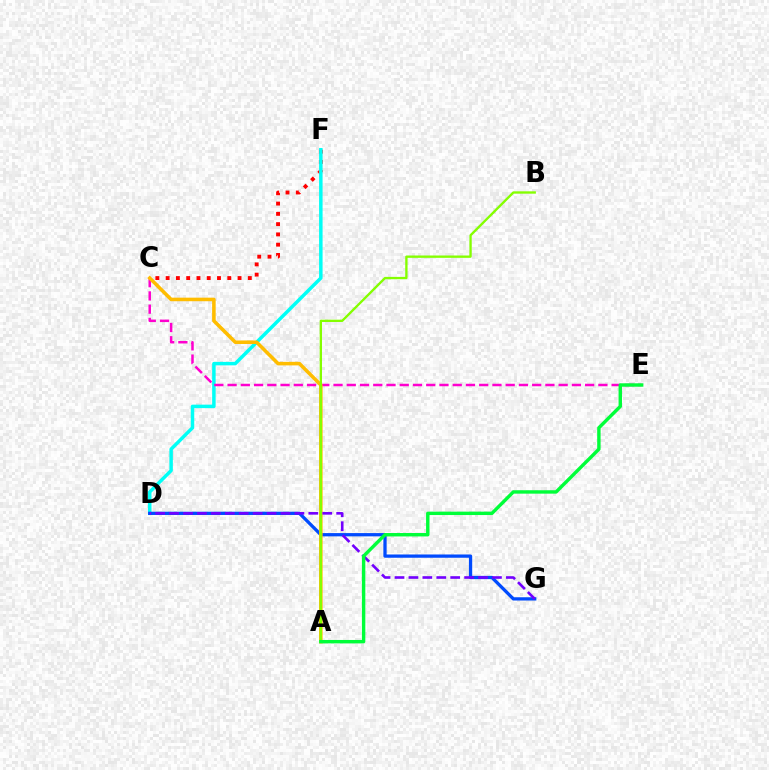{('C', 'F'): [{'color': '#ff0000', 'line_style': 'dotted', 'thickness': 2.79}], ('D', 'F'): [{'color': '#00fff6', 'line_style': 'solid', 'thickness': 2.5}], ('D', 'G'): [{'color': '#004bff', 'line_style': 'solid', 'thickness': 2.35}, {'color': '#7200ff', 'line_style': 'dashed', 'thickness': 1.89}], ('C', 'E'): [{'color': '#ff00cf', 'line_style': 'dashed', 'thickness': 1.8}], ('A', 'C'): [{'color': '#ffbd00', 'line_style': 'solid', 'thickness': 2.56}], ('A', 'B'): [{'color': '#84ff00', 'line_style': 'solid', 'thickness': 1.69}], ('A', 'E'): [{'color': '#00ff39', 'line_style': 'solid', 'thickness': 2.46}]}